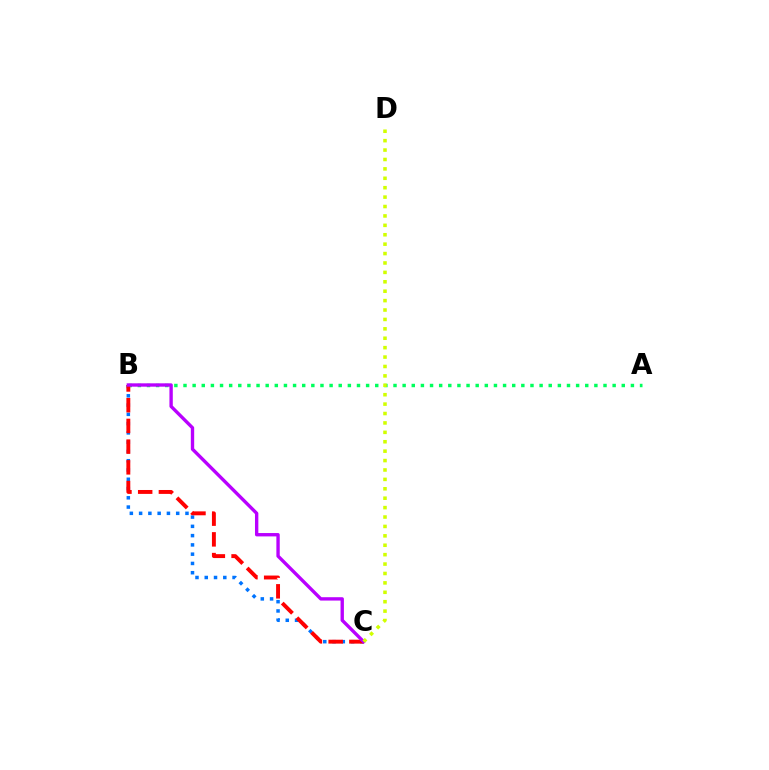{('B', 'C'): [{'color': '#0074ff', 'line_style': 'dotted', 'thickness': 2.52}, {'color': '#ff0000', 'line_style': 'dashed', 'thickness': 2.81}, {'color': '#b900ff', 'line_style': 'solid', 'thickness': 2.42}], ('A', 'B'): [{'color': '#00ff5c', 'line_style': 'dotted', 'thickness': 2.48}], ('C', 'D'): [{'color': '#d1ff00', 'line_style': 'dotted', 'thickness': 2.56}]}